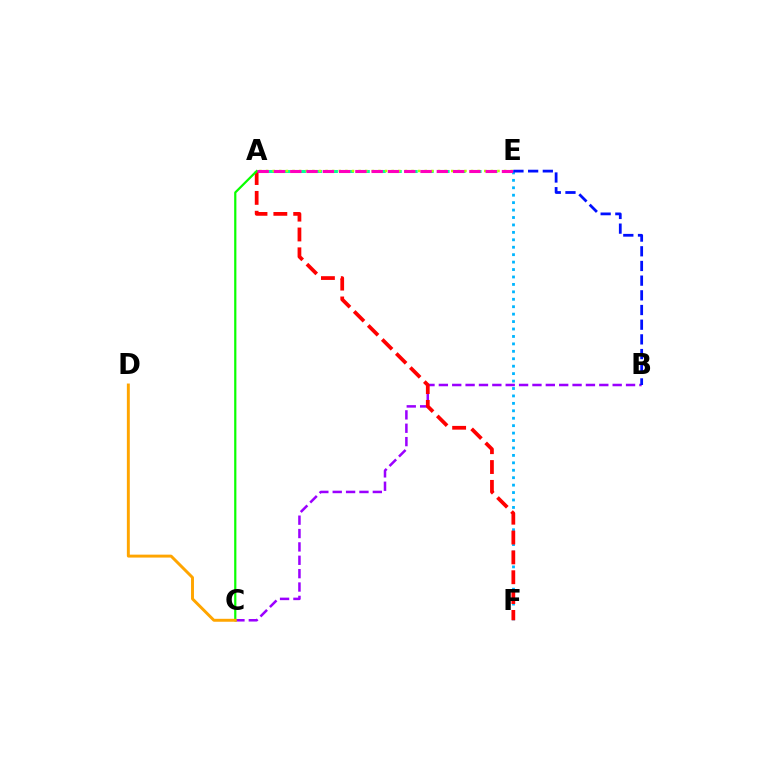{('B', 'C'): [{'color': '#9b00ff', 'line_style': 'dashed', 'thickness': 1.82}], ('A', 'E'): [{'color': '#00ff9d', 'line_style': 'dashed', 'thickness': 2.17}, {'color': '#b3ff00', 'line_style': 'dotted', 'thickness': 1.8}, {'color': '#ff00bd', 'line_style': 'dashed', 'thickness': 2.21}], ('E', 'F'): [{'color': '#00b5ff', 'line_style': 'dotted', 'thickness': 2.02}], ('A', 'F'): [{'color': '#ff0000', 'line_style': 'dashed', 'thickness': 2.7}], ('A', 'C'): [{'color': '#08ff00', 'line_style': 'solid', 'thickness': 1.59}], ('C', 'D'): [{'color': '#ffa500', 'line_style': 'solid', 'thickness': 2.11}], ('B', 'E'): [{'color': '#0010ff', 'line_style': 'dashed', 'thickness': 1.99}]}